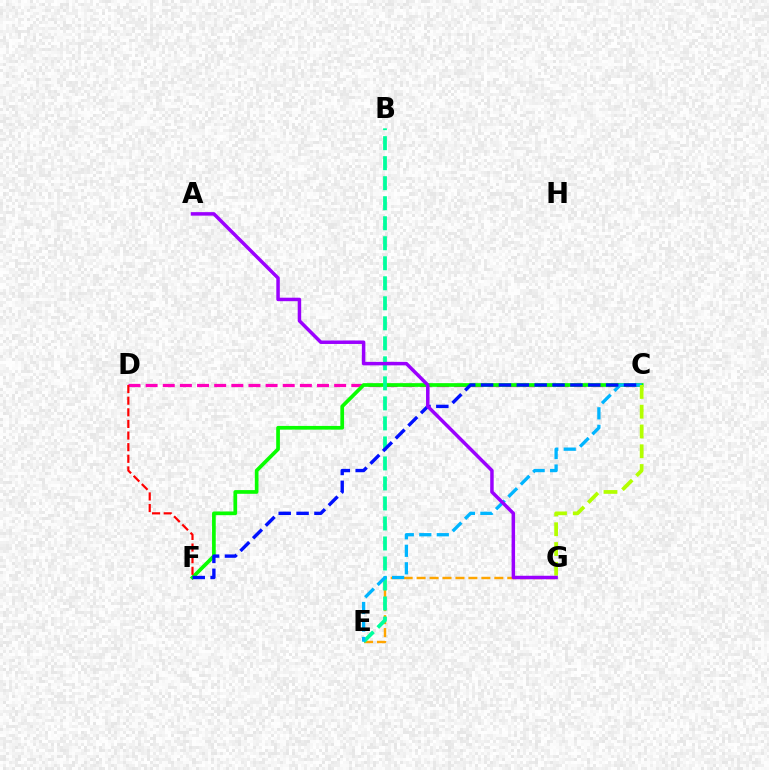{('C', 'D'): [{'color': '#ff00bd', 'line_style': 'dashed', 'thickness': 2.33}], ('E', 'G'): [{'color': '#ffa500', 'line_style': 'dashed', 'thickness': 1.76}], ('C', 'F'): [{'color': '#08ff00', 'line_style': 'solid', 'thickness': 2.66}, {'color': '#0010ff', 'line_style': 'dashed', 'thickness': 2.43}], ('B', 'E'): [{'color': '#00ff9d', 'line_style': 'dashed', 'thickness': 2.72}], ('C', 'E'): [{'color': '#00b5ff', 'line_style': 'dashed', 'thickness': 2.38}], ('D', 'F'): [{'color': '#ff0000', 'line_style': 'dashed', 'thickness': 1.58}], ('C', 'G'): [{'color': '#b3ff00', 'line_style': 'dashed', 'thickness': 2.69}], ('A', 'G'): [{'color': '#9b00ff', 'line_style': 'solid', 'thickness': 2.51}]}